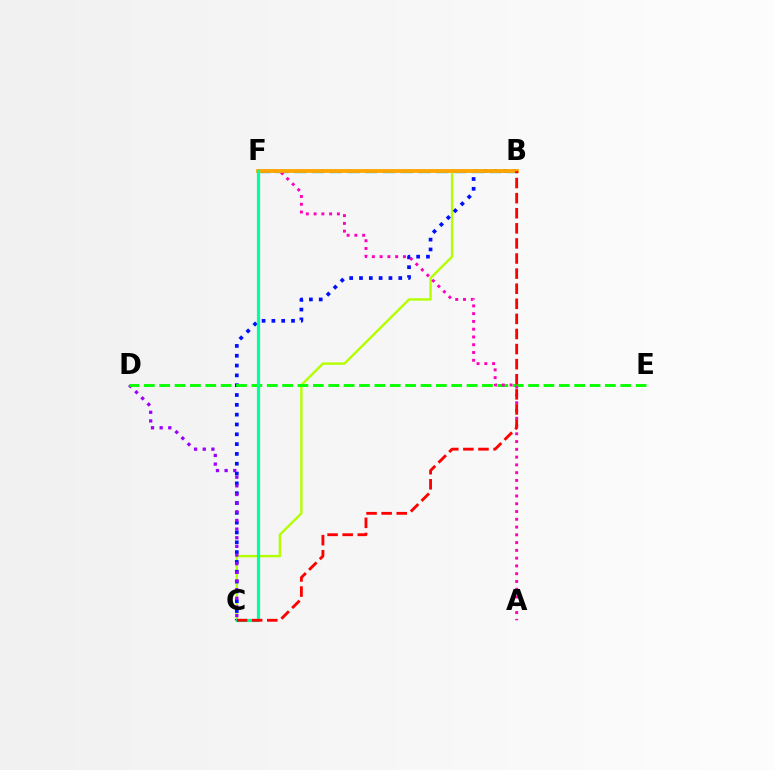{('B', 'C'): [{'color': '#b3ff00', 'line_style': 'solid', 'thickness': 1.72}, {'color': '#0010ff', 'line_style': 'dotted', 'thickness': 2.67}, {'color': '#ff0000', 'line_style': 'dashed', 'thickness': 2.05}], ('B', 'F'): [{'color': '#00b5ff', 'line_style': 'dashed', 'thickness': 2.41}, {'color': '#ffa500', 'line_style': 'solid', 'thickness': 2.75}], ('C', 'D'): [{'color': '#9b00ff', 'line_style': 'dotted', 'thickness': 2.35}], ('D', 'E'): [{'color': '#08ff00', 'line_style': 'dashed', 'thickness': 2.09}], ('A', 'F'): [{'color': '#ff00bd', 'line_style': 'dotted', 'thickness': 2.11}], ('C', 'F'): [{'color': '#00ff9d', 'line_style': 'solid', 'thickness': 2.29}]}